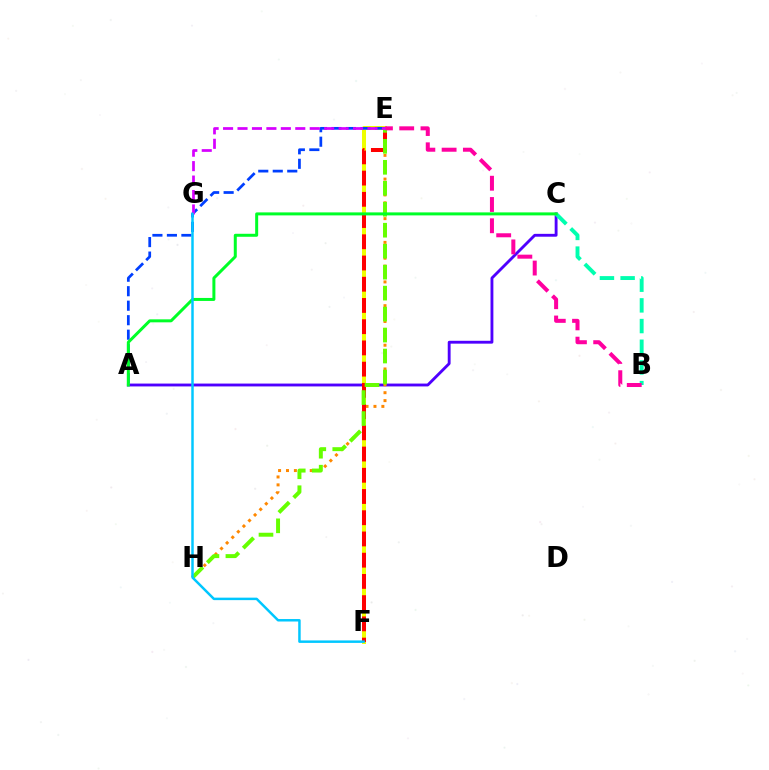{('A', 'C'): [{'color': '#4f00ff', 'line_style': 'solid', 'thickness': 2.06}, {'color': '#00ff27', 'line_style': 'solid', 'thickness': 2.16}], ('E', 'F'): [{'color': '#eeff00', 'line_style': 'solid', 'thickness': 2.88}, {'color': '#ff0000', 'line_style': 'dashed', 'thickness': 2.88}], ('E', 'H'): [{'color': '#ff8800', 'line_style': 'dotted', 'thickness': 2.15}, {'color': '#66ff00', 'line_style': 'dashed', 'thickness': 2.85}], ('A', 'E'): [{'color': '#003fff', 'line_style': 'dashed', 'thickness': 1.97}], ('B', 'C'): [{'color': '#00ffaf', 'line_style': 'dashed', 'thickness': 2.81}], ('B', 'E'): [{'color': '#ff00a0', 'line_style': 'dashed', 'thickness': 2.89}], ('E', 'G'): [{'color': '#d600ff', 'line_style': 'dashed', 'thickness': 1.96}], ('F', 'G'): [{'color': '#00c7ff', 'line_style': 'solid', 'thickness': 1.78}]}